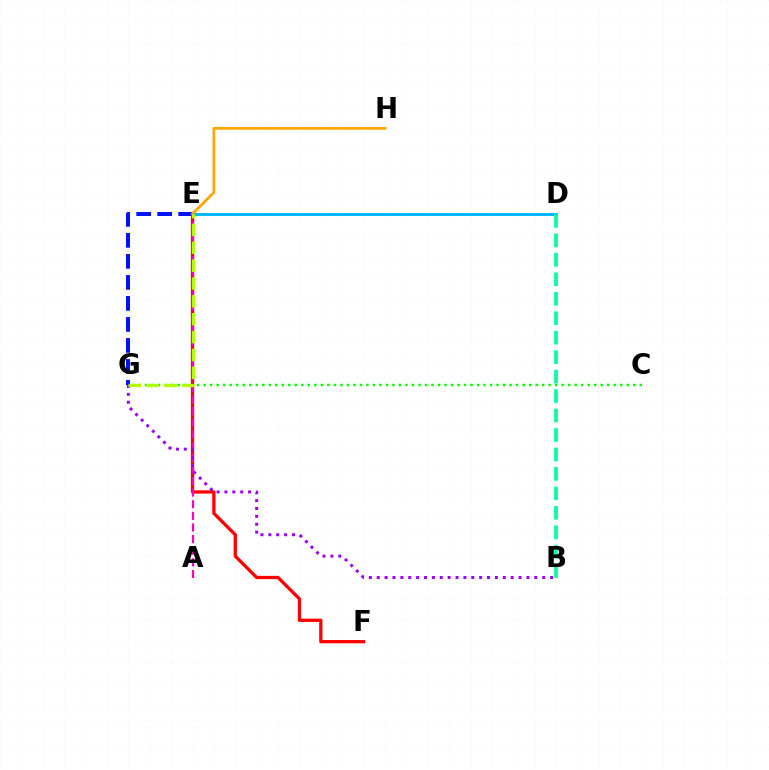{('C', 'G'): [{'color': '#08ff00', 'line_style': 'dotted', 'thickness': 1.77}], ('E', 'F'): [{'color': '#ff0000', 'line_style': 'solid', 'thickness': 2.36}], ('D', 'E'): [{'color': '#00b5ff', 'line_style': 'solid', 'thickness': 2.1}], ('E', 'G'): [{'color': '#0010ff', 'line_style': 'dashed', 'thickness': 2.85}, {'color': '#b3ff00', 'line_style': 'dashed', 'thickness': 2.43}], ('B', 'D'): [{'color': '#00ff9d', 'line_style': 'dashed', 'thickness': 2.64}], ('A', 'E'): [{'color': '#ff00bd', 'line_style': 'dashed', 'thickness': 1.58}], ('B', 'G'): [{'color': '#9b00ff', 'line_style': 'dotted', 'thickness': 2.14}], ('E', 'H'): [{'color': '#ffa500', 'line_style': 'solid', 'thickness': 1.99}]}